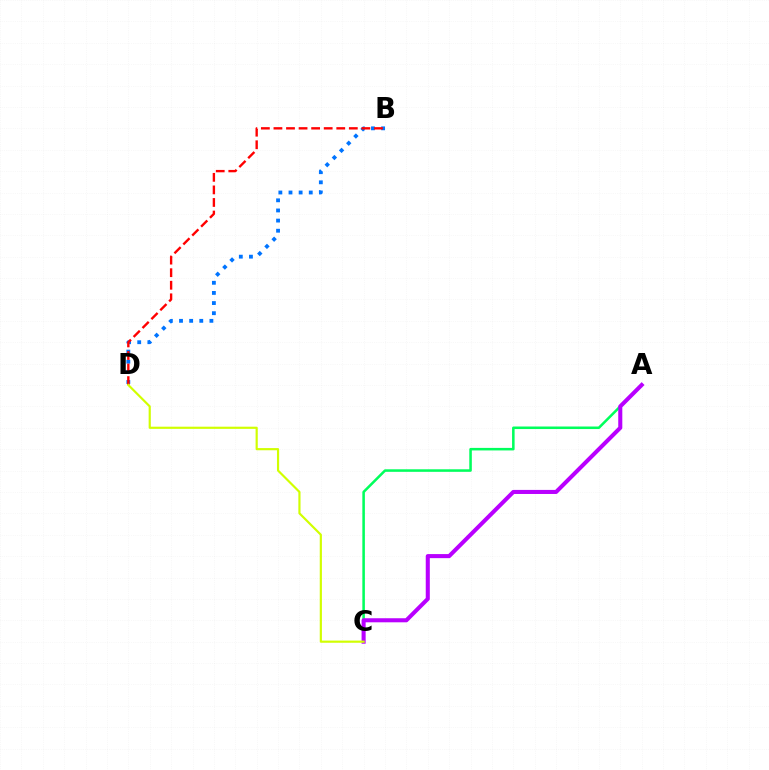{('B', 'D'): [{'color': '#0074ff', 'line_style': 'dotted', 'thickness': 2.75}, {'color': '#ff0000', 'line_style': 'dashed', 'thickness': 1.71}], ('A', 'C'): [{'color': '#00ff5c', 'line_style': 'solid', 'thickness': 1.83}, {'color': '#b900ff', 'line_style': 'solid', 'thickness': 2.93}], ('C', 'D'): [{'color': '#d1ff00', 'line_style': 'solid', 'thickness': 1.56}]}